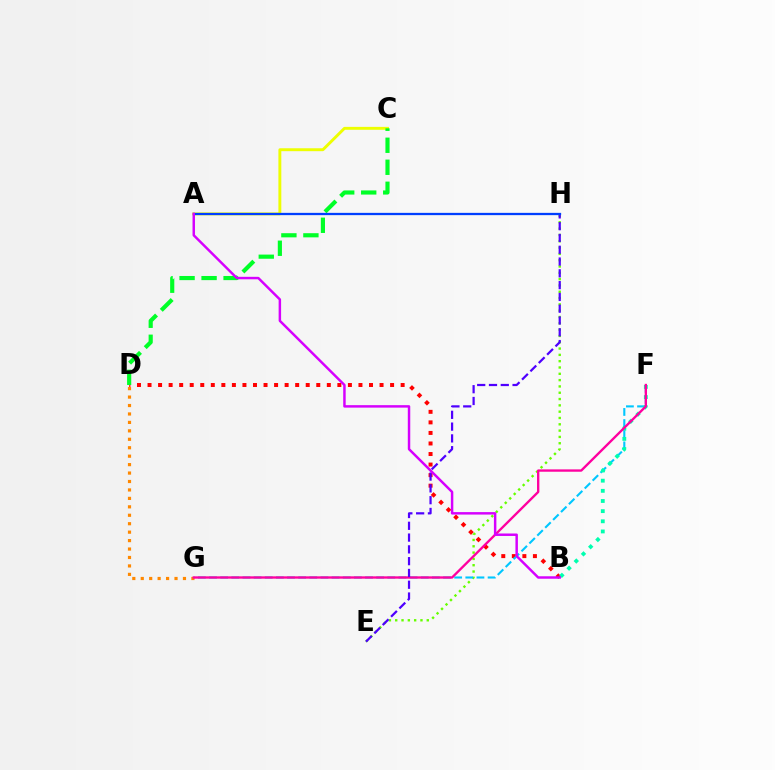{('B', 'D'): [{'color': '#ff0000', 'line_style': 'dotted', 'thickness': 2.87}], ('A', 'C'): [{'color': '#eeff00', 'line_style': 'solid', 'thickness': 2.1}], ('E', 'H'): [{'color': '#66ff00', 'line_style': 'dotted', 'thickness': 1.72}, {'color': '#4f00ff', 'line_style': 'dashed', 'thickness': 1.6}], ('F', 'G'): [{'color': '#00c7ff', 'line_style': 'dashed', 'thickness': 1.51}, {'color': '#ff00a0', 'line_style': 'solid', 'thickness': 1.69}], ('D', 'G'): [{'color': '#ff8800', 'line_style': 'dotted', 'thickness': 2.29}], ('B', 'F'): [{'color': '#00ffaf', 'line_style': 'dotted', 'thickness': 2.76}], ('C', 'D'): [{'color': '#00ff27', 'line_style': 'dashed', 'thickness': 2.99}], ('A', 'H'): [{'color': '#003fff', 'line_style': 'solid', 'thickness': 1.64}], ('A', 'B'): [{'color': '#d600ff', 'line_style': 'solid', 'thickness': 1.77}]}